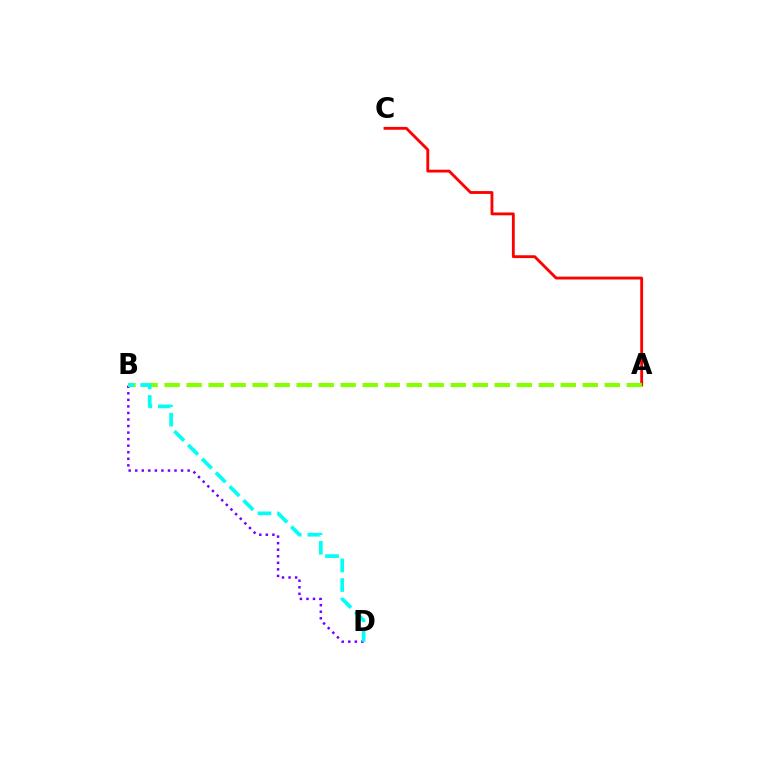{('A', 'C'): [{'color': '#ff0000', 'line_style': 'solid', 'thickness': 2.05}], ('B', 'D'): [{'color': '#7200ff', 'line_style': 'dotted', 'thickness': 1.78}, {'color': '#00fff6', 'line_style': 'dashed', 'thickness': 2.66}], ('A', 'B'): [{'color': '#84ff00', 'line_style': 'dashed', 'thickness': 2.99}]}